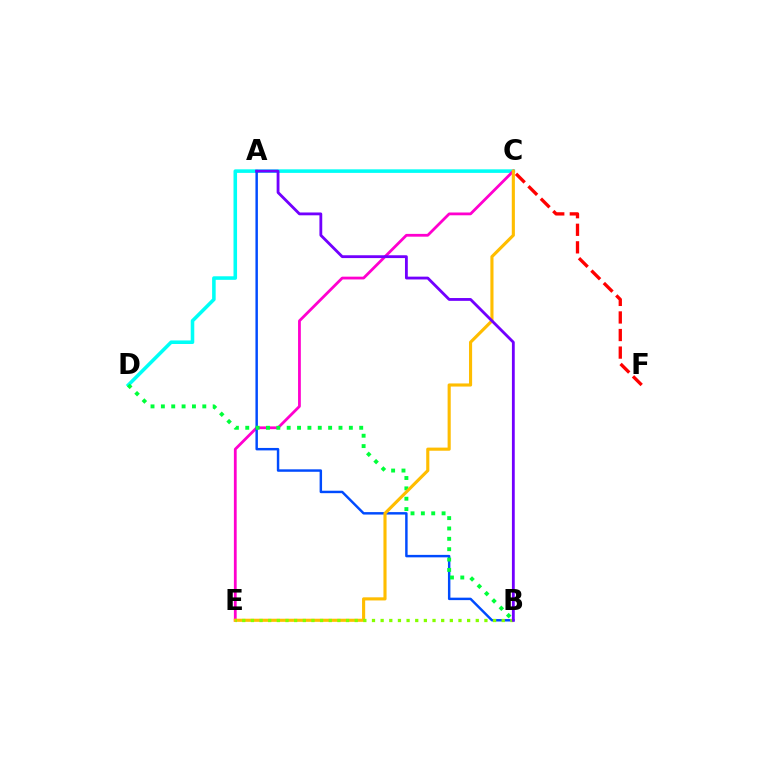{('C', 'F'): [{'color': '#ff0000', 'line_style': 'dashed', 'thickness': 2.39}], ('C', 'D'): [{'color': '#00fff6', 'line_style': 'solid', 'thickness': 2.56}], ('C', 'E'): [{'color': '#ff00cf', 'line_style': 'solid', 'thickness': 2.0}, {'color': '#ffbd00', 'line_style': 'solid', 'thickness': 2.25}], ('A', 'B'): [{'color': '#004bff', 'line_style': 'solid', 'thickness': 1.77}, {'color': '#7200ff', 'line_style': 'solid', 'thickness': 2.03}], ('B', 'D'): [{'color': '#00ff39', 'line_style': 'dotted', 'thickness': 2.81}], ('B', 'E'): [{'color': '#84ff00', 'line_style': 'dotted', 'thickness': 2.35}]}